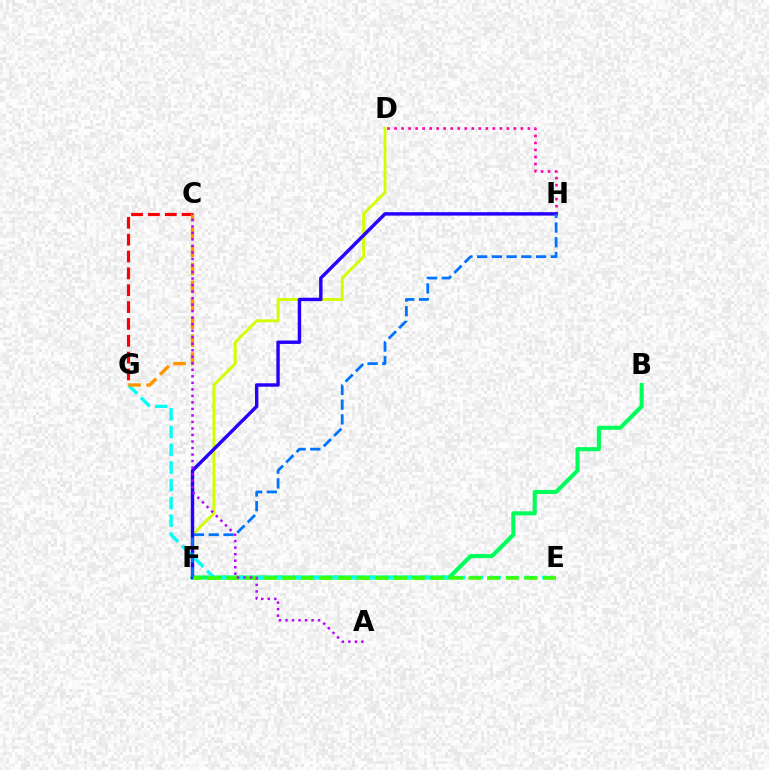{('D', 'F'): [{'color': '#d1ff00', 'line_style': 'solid', 'thickness': 2.06}], ('B', 'F'): [{'color': '#00ff5c', 'line_style': 'solid', 'thickness': 2.94}], ('E', 'G'): [{'color': '#00fff6', 'line_style': 'dashed', 'thickness': 2.41}], ('D', 'H'): [{'color': '#ff00ac', 'line_style': 'dotted', 'thickness': 1.91}], ('F', 'H'): [{'color': '#2500ff', 'line_style': 'solid', 'thickness': 2.46}, {'color': '#0074ff', 'line_style': 'dashed', 'thickness': 2.0}], ('C', 'G'): [{'color': '#ff0000', 'line_style': 'dashed', 'thickness': 2.29}, {'color': '#ff9400', 'line_style': 'dashed', 'thickness': 2.44}], ('E', 'F'): [{'color': '#3dff00', 'line_style': 'dashed', 'thickness': 2.53}], ('A', 'C'): [{'color': '#b900ff', 'line_style': 'dotted', 'thickness': 1.77}]}